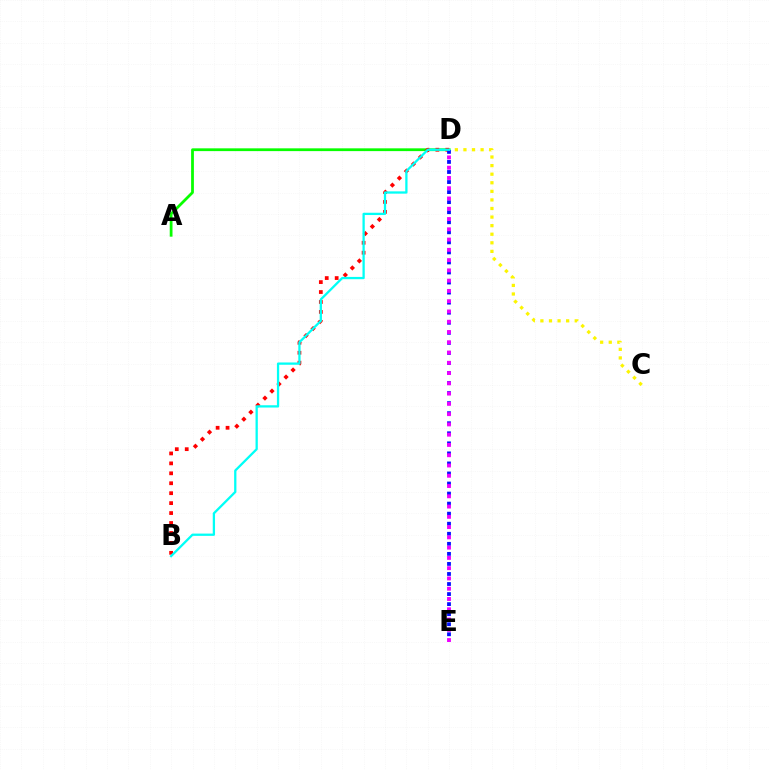{('A', 'D'): [{'color': '#08ff00', 'line_style': 'solid', 'thickness': 2.0}], ('C', 'D'): [{'color': '#fcf500', 'line_style': 'dotted', 'thickness': 2.33}], ('B', 'D'): [{'color': '#ff0000', 'line_style': 'dotted', 'thickness': 2.7}, {'color': '#00fff6', 'line_style': 'solid', 'thickness': 1.64}], ('D', 'E'): [{'color': '#0010ff', 'line_style': 'dotted', 'thickness': 2.73}, {'color': '#ee00ff', 'line_style': 'dotted', 'thickness': 2.79}]}